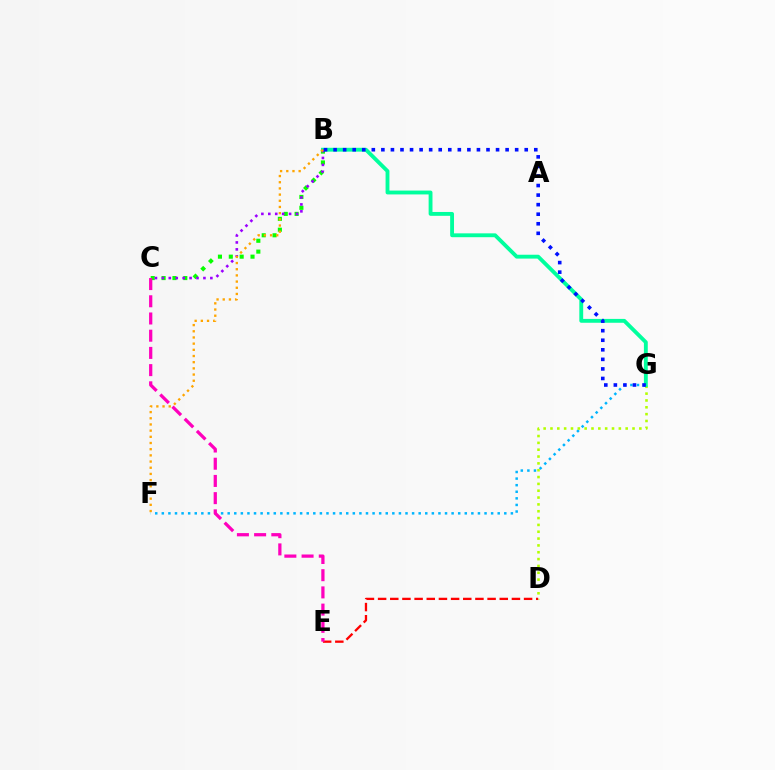{('F', 'G'): [{'color': '#00b5ff', 'line_style': 'dotted', 'thickness': 1.79}], ('D', 'G'): [{'color': '#b3ff00', 'line_style': 'dotted', 'thickness': 1.86}], ('B', 'G'): [{'color': '#00ff9d', 'line_style': 'solid', 'thickness': 2.77}, {'color': '#0010ff', 'line_style': 'dotted', 'thickness': 2.6}], ('B', 'C'): [{'color': '#08ff00', 'line_style': 'dotted', 'thickness': 2.95}, {'color': '#9b00ff', 'line_style': 'dotted', 'thickness': 1.88}], ('B', 'F'): [{'color': '#ffa500', 'line_style': 'dotted', 'thickness': 1.68}], ('D', 'E'): [{'color': '#ff0000', 'line_style': 'dashed', 'thickness': 1.65}], ('C', 'E'): [{'color': '#ff00bd', 'line_style': 'dashed', 'thickness': 2.34}]}